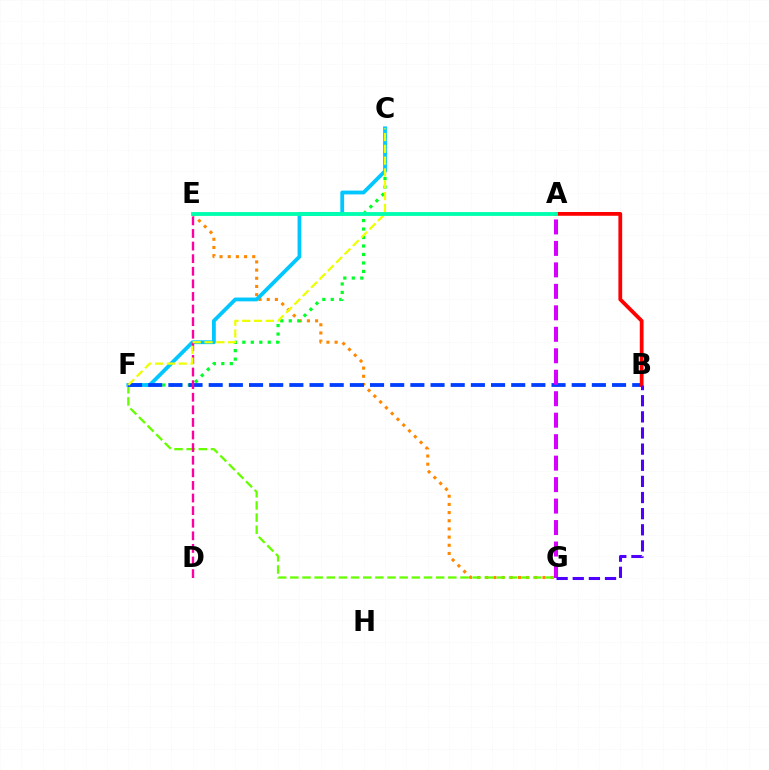{('E', 'G'): [{'color': '#ff8800', 'line_style': 'dotted', 'thickness': 2.22}], ('F', 'G'): [{'color': '#66ff00', 'line_style': 'dashed', 'thickness': 1.65}], ('C', 'F'): [{'color': '#00ff27', 'line_style': 'dotted', 'thickness': 2.3}, {'color': '#00c7ff', 'line_style': 'solid', 'thickness': 2.75}, {'color': '#eeff00', 'line_style': 'dashed', 'thickness': 1.61}], ('B', 'F'): [{'color': '#003fff', 'line_style': 'dashed', 'thickness': 2.74}], ('D', 'E'): [{'color': '#ff00a0', 'line_style': 'dashed', 'thickness': 1.71}], ('A', 'G'): [{'color': '#d600ff', 'line_style': 'dashed', 'thickness': 2.92}], ('A', 'B'): [{'color': '#ff0000', 'line_style': 'solid', 'thickness': 2.72}], ('B', 'G'): [{'color': '#4f00ff', 'line_style': 'dashed', 'thickness': 2.19}], ('A', 'E'): [{'color': '#00ffaf', 'line_style': 'solid', 'thickness': 2.77}]}